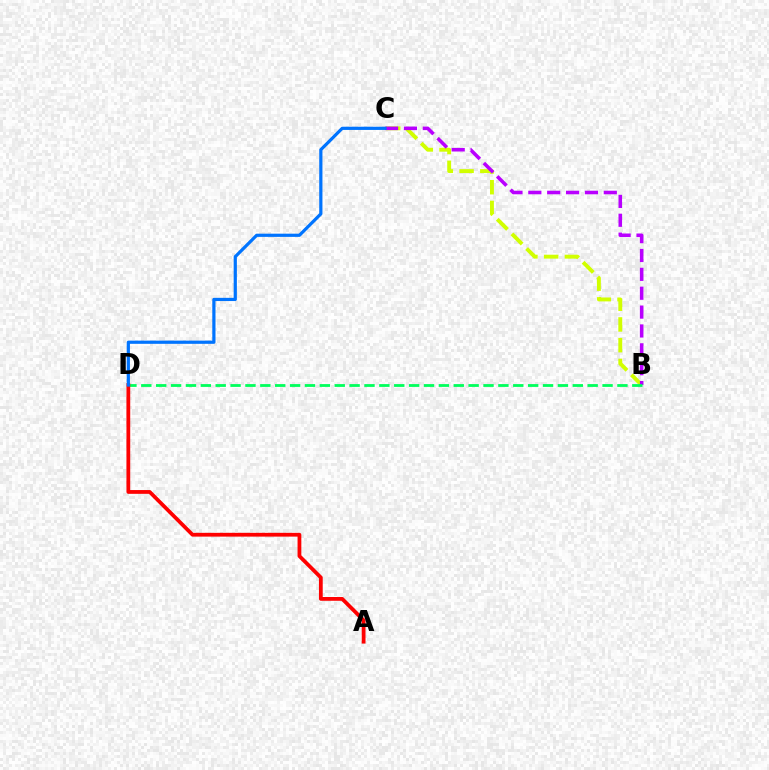{('B', 'C'): [{'color': '#d1ff00', 'line_style': 'dashed', 'thickness': 2.82}, {'color': '#b900ff', 'line_style': 'dashed', 'thickness': 2.56}], ('B', 'D'): [{'color': '#00ff5c', 'line_style': 'dashed', 'thickness': 2.02}], ('A', 'D'): [{'color': '#ff0000', 'line_style': 'solid', 'thickness': 2.72}], ('C', 'D'): [{'color': '#0074ff', 'line_style': 'solid', 'thickness': 2.31}]}